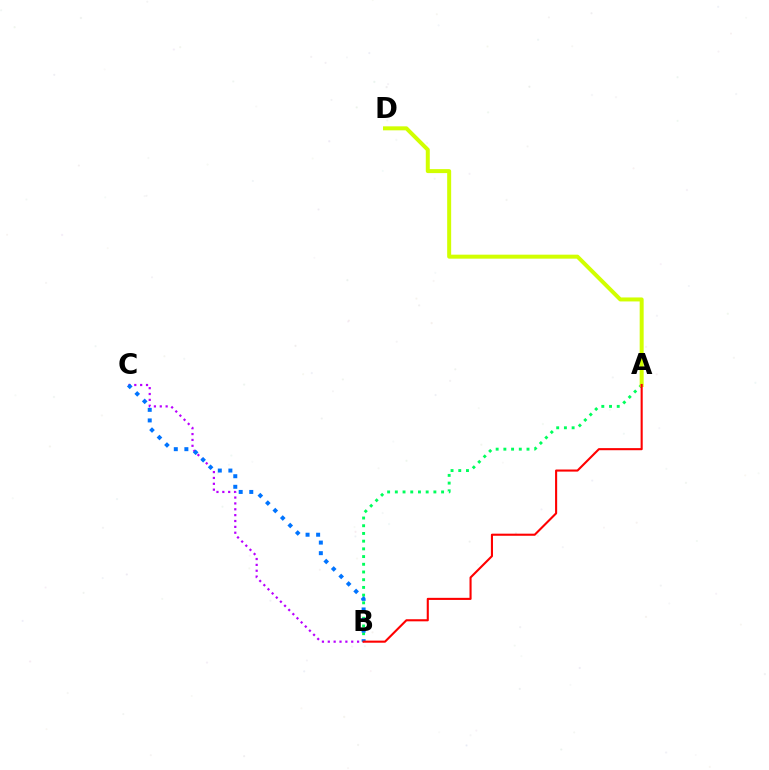{('B', 'C'): [{'color': '#b900ff', 'line_style': 'dotted', 'thickness': 1.59}, {'color': '#0074ff', 'line_style': 'dotted', 'thickness': 2.87}], ('A', 'B'): [{'color': '#00ff5c', 'line_style': 'dotted', 'thickness': 2.09}, {'color': '#ff0000', 'line_style': 'solid', 'thickness': 1.51}], ('A', 'D'): [{'color': '#d1ff00', 'line_style': 'solid', 'thickness': 2.87}]}